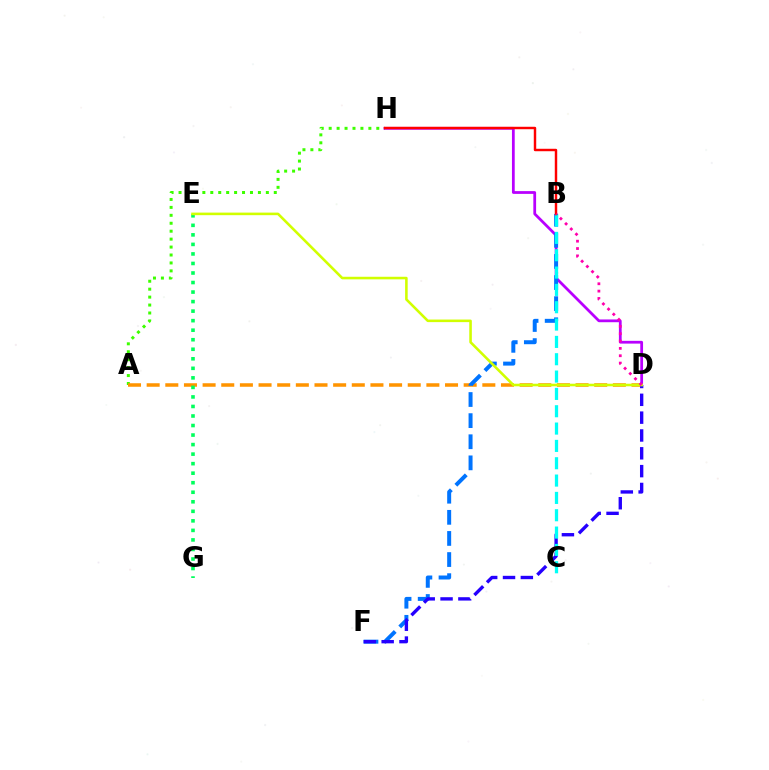{('A', 'H'): [{'color': '#3dff00', 'line_style': 'dotted', 'thickness': 2.16}], ('D', 'H'): [{'color': '#b900ff', 'line_style': 'solid', 'thickness': 1.99}], ('A', 'D'): [{'color': '#ff9400', 'line_style': 'dashed', 'thickness': 2.53}], ('E', 'G'): [{'color': '#00ff5c', 'line_style': 'dotted', 'thickness': 2.59}], ('B', 'F'): [{'color': '#0074ff', 'line_style': 'dashed', 'thickness': 2.87}], ('D', 'F'): [{'color': '#2500ff', 'line_style': 'dashed', 'thickness': 2.42}], ('D', 'E'): [{'color': '#d1ff00', 'line_style': 'solid', 'thickness': 1.85}], ('B', 'C'): [{'color': '#00fff6', 'line_style': 'dashed', 'thickness': 2.35}], ('B', 'H'): [{'color': '#ff0000', 'line_style': 'solid', 'thickness': 1.76}], ('B', 'D'): [{'color': '#ff00ac', 'line_style': 'dotted', 'thickness': 2.0}]}